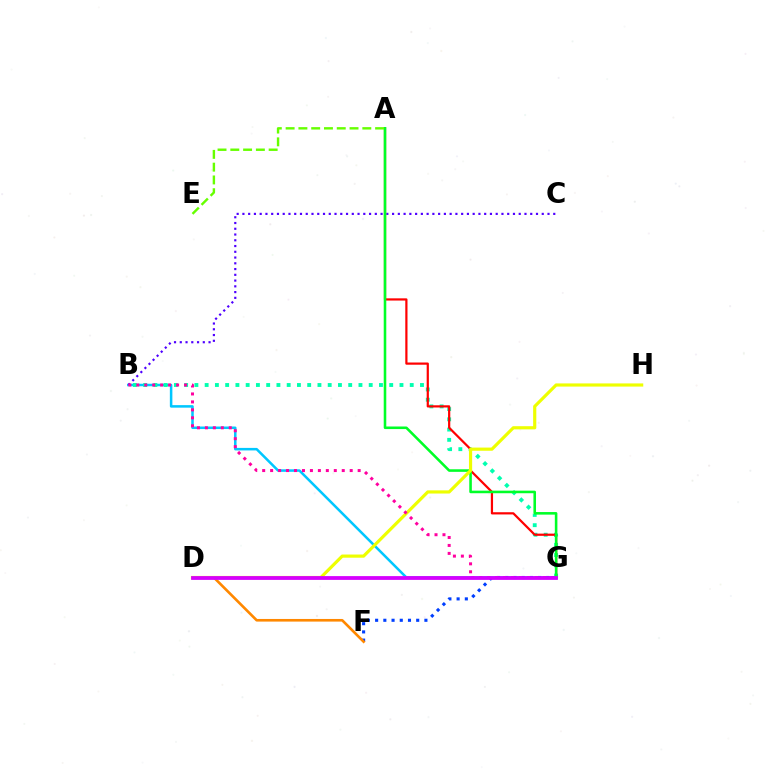{('B', 'G'): [{'color': '#00c7ff', 'line_style': 'solid', 'thickness': 1.82}, {'color': '#00ffaf', 'line_style': 'dotted', 'thickness': 2.79}, {'color': '#ff00a0', 'line_style': 'dotted', 'thickness': 2.16}], ('B', 'C'): [{'color': '#4f00ff', 'line_style': 'dotted', 'thickness': 1.56}], ('F', 'G'): [{'color': '#003fff', 'line_style': 'dotted', 'thickness': 2.23}], ('A', 'G'): [{'color': '#ff0000', 'line_style': 'solid', 'thickness': 1.59}, {'color': '#00ff27', 'line_style': 'solid', 'thickness': 1.85}], ('D', 'F'): [{'color': '#ff8800', 'line_style': 'solid', 'thickness': 1.9}], ('D', 'H'): [{'color': '#eeff00', 'line_style': 'solid', 'thickness': 2.29}], ('D', 'G'): [{'color': '#d600ff', 'line_style': 'solid', 'thickness': 2.73}], ('A', 'E'): [{'color': '#66ff00', 'line_style': 'dashed', 'thickness': 1.74}]}